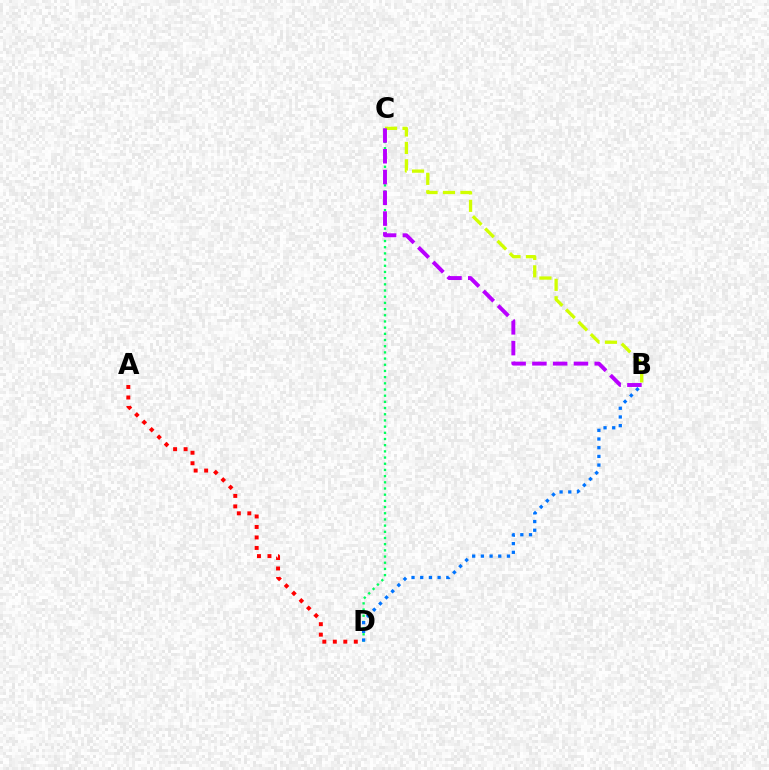{('A', 'D'): [{'color': '#ff0000', 'line_style': 'dotted', 'thickness': 2.85}], ('C', 'D'): [{'color': '#00ff5c', 'line_style': 'dotted', 'thickness': 1.68}], ('B', 'C'): [{'color': '#d1ff00', 'line_style': 'dashed', 'thickness': 2.37}, {'color': '#b900ff', 'line_style': 'dashed', 'thickness': 2.82}], ('B', 'D'): [{'color': '#0074ff', 'line_style': 'dotted', 'thickness': 2.36}]}